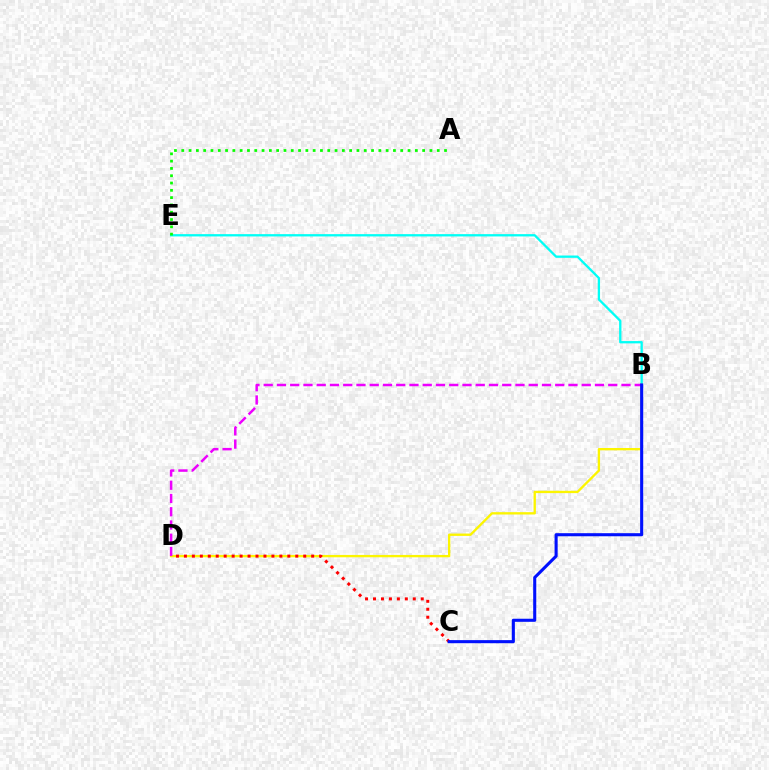{('B', 'E'): [{'color': '#00fff6', 'line_style': 'solid', 'thickness': 1.66}], ('B', 'D'): [{'color': '#fcf500', 'line_style': 'solid', 'thickness': 1.69}, {'color': '#ee00ff', 'line_style': 'dashed', 'thickness': 1.8}], ('A', 'E'): [{'color': '#08ff00', 'line_style': 'dotted', 'thickness': 1.98}], ('C', 'D'): [{'color': '#ff0000', 'line_style': 'dotted', 'thickness': 2.16}], ('B', 'C'): [{'color': '#0010ff', 'line_style': 'solid', 'thickness': 2.22}]}